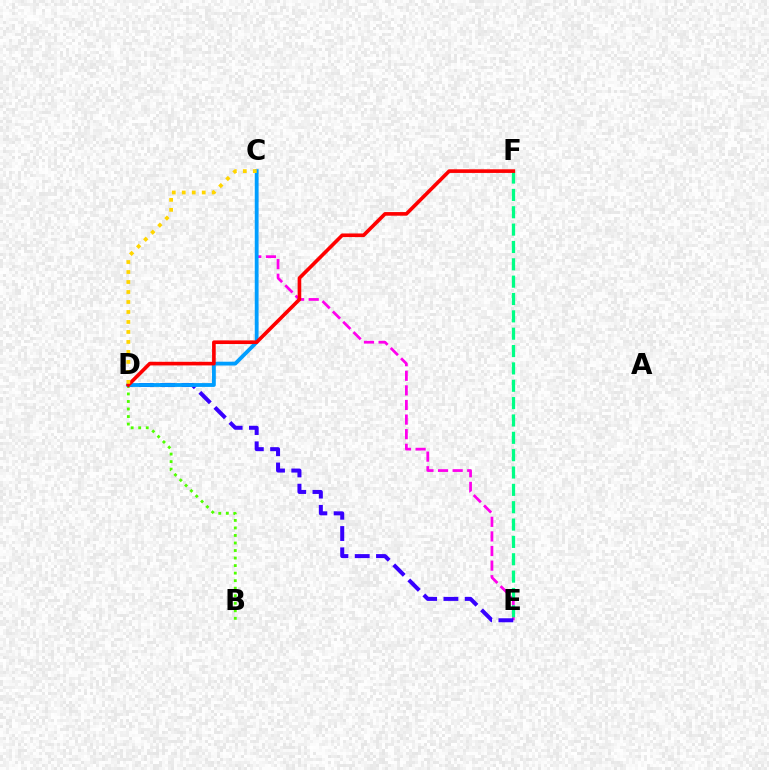{('C', 'E'): [{'color': '#ff00ed', 'line_style': 'dashed', 'thickness': 1.98}], ('D', 'E'): [{'color': '#3700ff', 'line_style': 'dashed', 'thickness': 2.89}], ('B', 'D'): [{'color': '#4fff00', 'line_style': 'dotted', 'thickness': 2.05}], ('E', 'F'): [{'color': '#00ff86', 'line_style': 'dashed', 'thickness': 2.36}], ('C', 'D'): [{'color': '#009eff', 'line_style': 'solid', 'thickness': 2.75}, {'color': '#ffd500', 'line_style': 'dotted', 'thickness': 2.71}], ('D', 'F'): [{'color': '#ff0000', 'line_style': 'solid', 'thickness': 2.62}]}